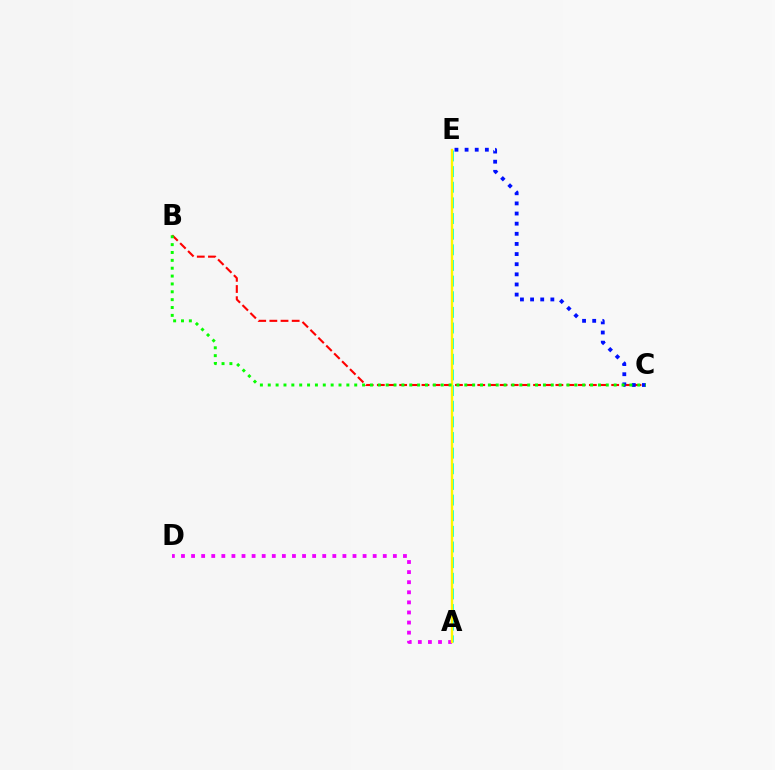{('B', 'C'): [{'color': '#ff0000', 'line_style': 'dashed', 'thickness': 1.52}, {'color': '#08ff00', 'line_style': 'dotted', 'thickness': 2.14}], ('C', 'E'): [{'color': '#0010ff', 'line_style': 'dotted', 'thickness': 2.75}], ('A', 'E'): [{'color': '#00fff6', 'line_style': 'dashed', 'thickness': 2.12}, {'color': '#fcf500', 'line_style': 'solid', 'thickness': 1.71}], ('A', 'D'): [{'color': '#ee00ff', 'line_style': 'dotted', 'thickness': 2.74}]}